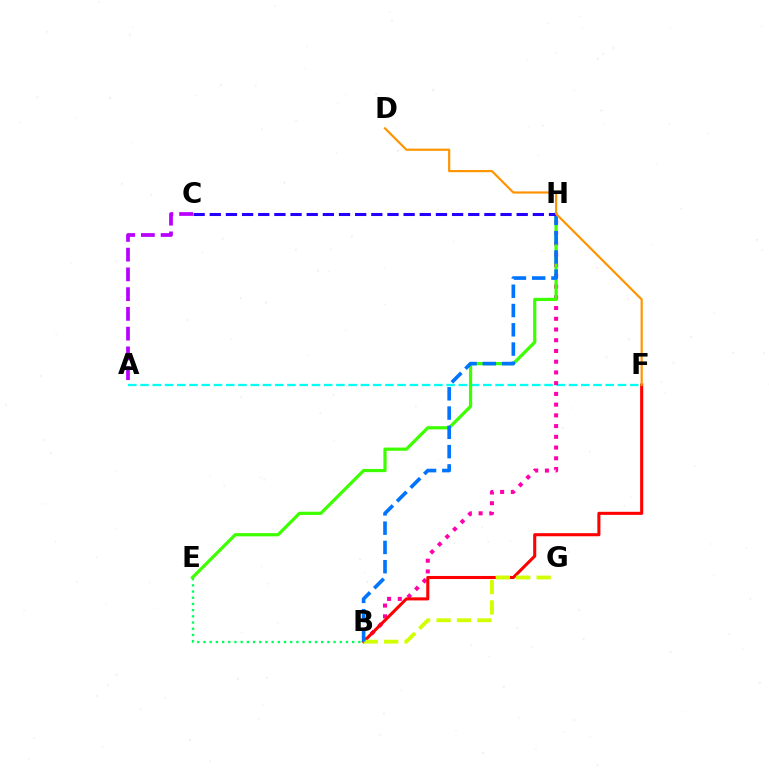{('A', 'F'): [{'color': '#00fff6', 'line_style': 'dashed', 'thickness': 1.66}], ('B', 'H'): [{'color': '#ff00ac', 'line_style': 'dotted', 'thickness': 2.92}, {'color': '#0074ff', 'line_style': 'dashed', 'thickness': 2.62}], ('B', 'E'): [{'color': '#00ff5c', 'line_style': 'dotted', 'thickness': 1.68}], ('B', 'F'): [{'color': '#ff0000', 'line_style': 'solid', 'thickness': 2.21}], ('A', 'C'): [{'color': '#b900ff', 'line_style': 'dashed', 'thickness': 2.68}], ('E', 'H'): [{'color': '#3dff00', 'line_style': 'solid', 'thickness': 2.31}], ('B', 'G'): [{'color': '#d1ff00', 'line_style': 'dashed', 'thickness': 2.77}], ('C', 'H'): [{'color': '#2500ff', 'line_style': 'dashed', 'thickness': 2.19}], ('D', 'F'): [{'color': '#ff9400', 'line_style': 'solid', 'thickness': 1.57}]}